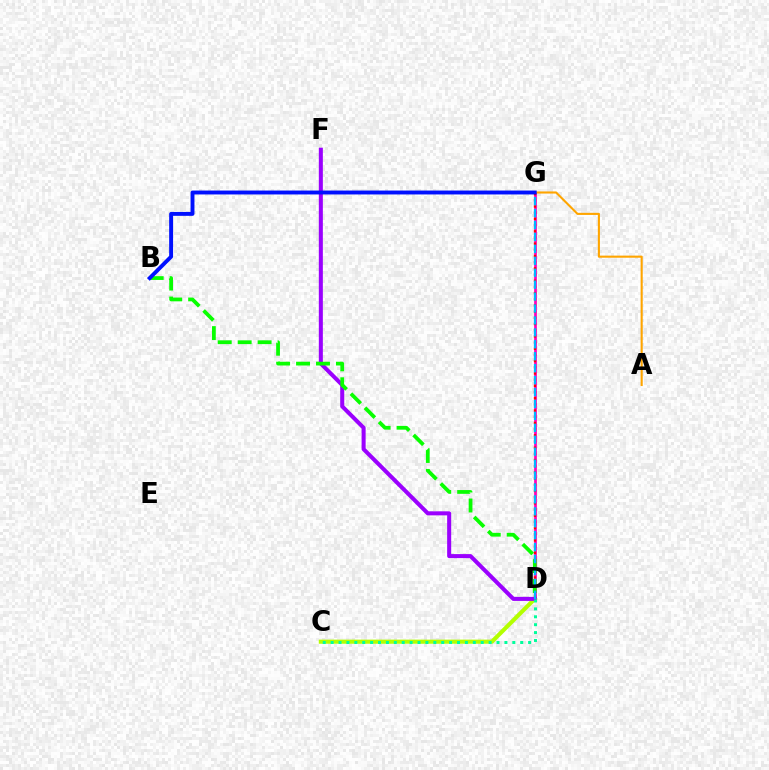{('D', 'G'): [{'color': '#ff00bd', 'line_style': 'solid', 'thickness': 1.96}, {'color': '#ff0000', 'line_style': 'dotted', 'thickness': 1.68}, {'color': '#00b5ff', 'line_style': 'dashed', 'thickness': 1.62}], ('C', 'D'): [{'color': '#b3ff00', 'line_style': 'solid', 'thickness': 2.95}, {'color': '#00ff9d', 'line_style': 'dotted', 'thickness': 2.15}], ('D', 'F'): [{'color': '#9b00ff', 'line_style': 'solid', 'thickness': 2.91}], ('A', 'G'): [{'color': '#ffa500', 'line_style': 'solid', 'thickness': 1.52}], ('B', 'D'): [{'color': '#08ff00', 'line_style': 'dashed', 'thickness': 2.71}], ('B', 'G'): [{'color': '#0010ff', 'line_style': 'solid', 'thickness': 2.81}]}